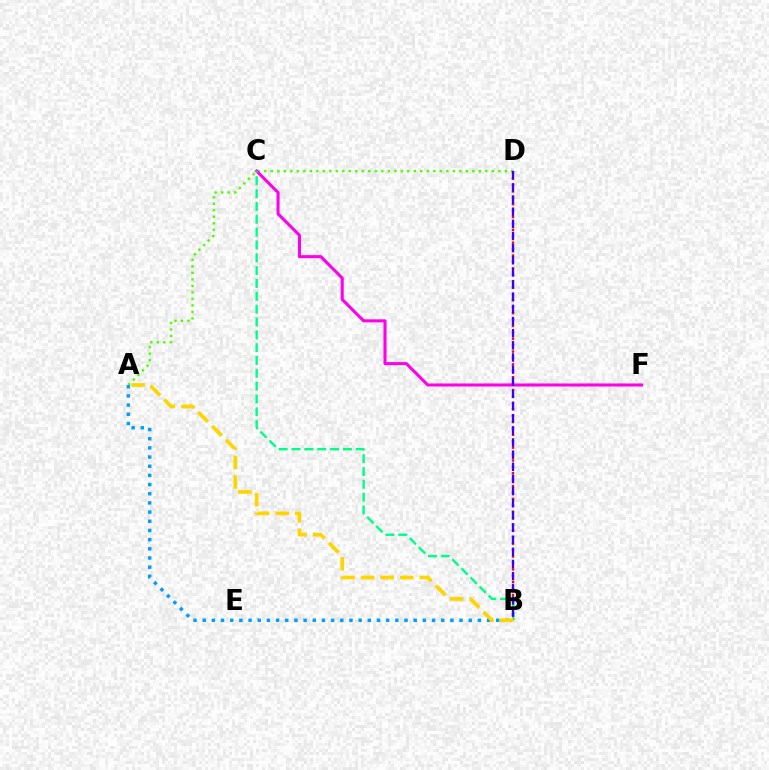{('A', 'D'): [{'color': '#4fff00', 'line_style': 'dotted', 'thickness': 1.77}], ('C', 'F'): [{'color': '#ff00ed', 'line_style': 'solid', 'thickness': 2.2}], ('B', 'C'): [{'color': '#00ff86', 'line_style': 'dashed', 'thickness': 1.74}], ('B', 'D'): [{'color': '#ff0000', 'line_style': 'dotted', 'thickness': 1.74}, {'color': '#3700ff', 'line_style': 'dashed', 'thickness': 1.65}], ('A', 'B'): [{'color': '#009eff', 'line_style': 'dotted', 'thickness': 2.49}, {'color': '#ffd500', 'line_style': 'dashed', 'thickness': 2.66}]}